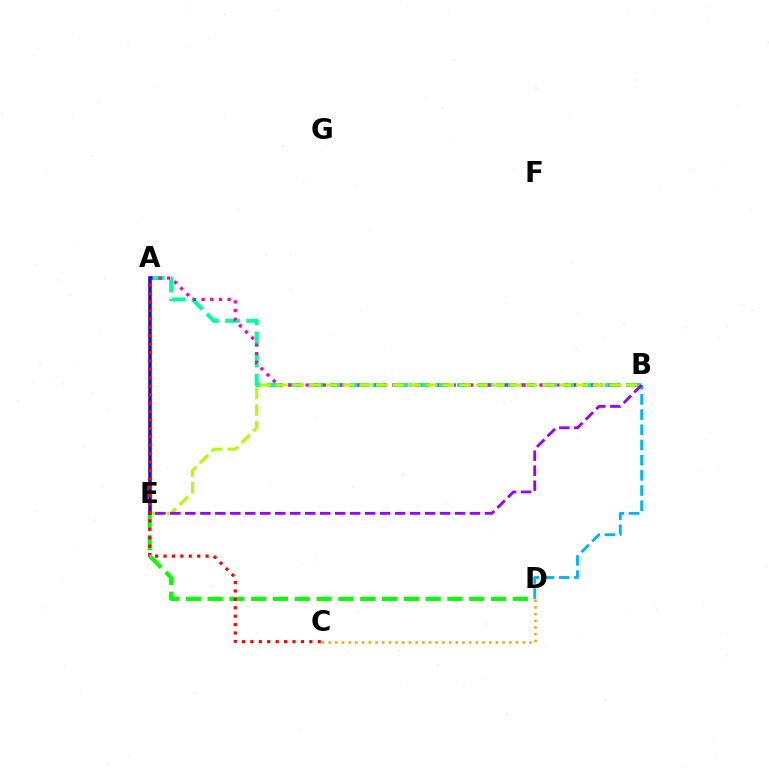{('A', 'B'): [{'color': '#00ff9d', 'line_style': 'dashed', 'thickness': 2.87}, {'color': '#ff00bd', 'line_style': 'dotted', 'thickness': 2.35}], ('B', 'D'): [{'color': '#00b5ff', 'line_style': 'dashed', 'thickness': 2.06}], ('D', 'E'): [{'color': '#08ff00', 'line_style': 'dashed', 'thickness': 2.96}], ('B', 'E'): [{'color': '#b3ff00', 'line_style': 'dashed', 'thickness': 2.27}, {'color': '#9b00ff', 'line_style': 'dashed', 'thickness': 2.03}], ('C', 'D'): [{'color': '#ffa500', 'line_style': 'dotted', 'thickness': 1.82}], ('A', 'E'): [{'color': '#0010ff', 'line_style': 'solid', 'thickness': 2.55}], ('A', 'C'): [{'color': '#ff0000', 'line_style': 'dotted', 'thickness': 2.29}]}